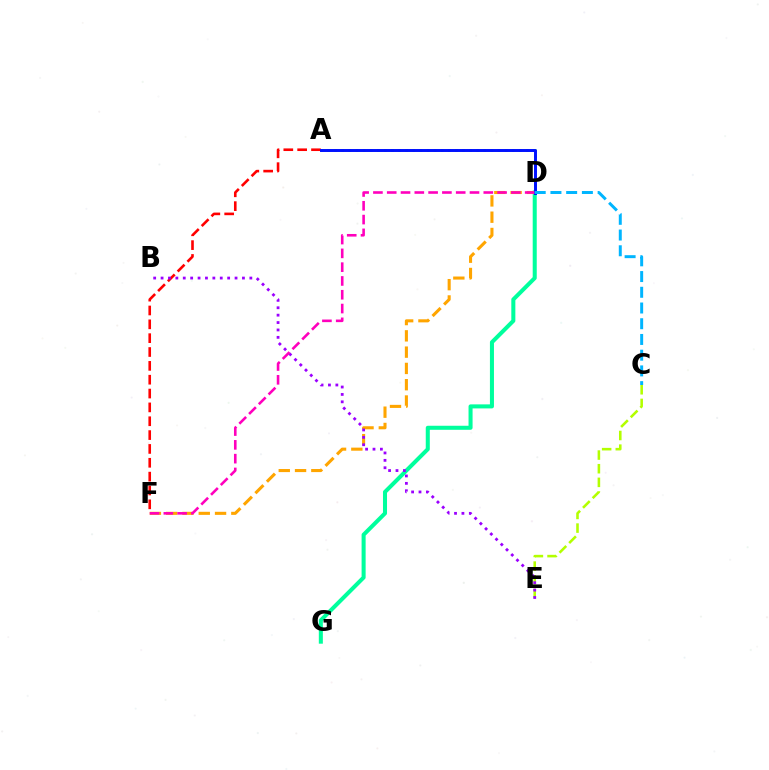{('C', 'E'): [{'color': '#b3ff00', 'line_style': 'dashed', 'thickness': 1.85}], ('D', 'G'): [{'color': '#00ff9d', 'line_style': 'solid', 'thickness': 2.91}], ('D', 'F'): [{'color': '#ffa500', 'line_style': 'dashed', 'thickness': 2.21}, {'color': '#ff00bd', 'line_style': 'dashed', 'thickness': 1.87}], ('A', 'F'): [{'color': '#ff0000', 'line_style': 'dashed', 'thickness': 1.88}], ('A', 'D'): [{'color': '#08ff00', 'line_style': 'dotted', 'thickness': 1.93}, {'color': '#0010ff', 'line_style': 'solid', 'thickness': 2.13}], ('B', 'E'): [{'color': '#9b00ff', 'line_style': 'dotted', 'thickness': 2.01}], ('C', 'D'): [{'color': '#00b5ff', 'line_style': 'dashed', 'thickness': 2.14}]}